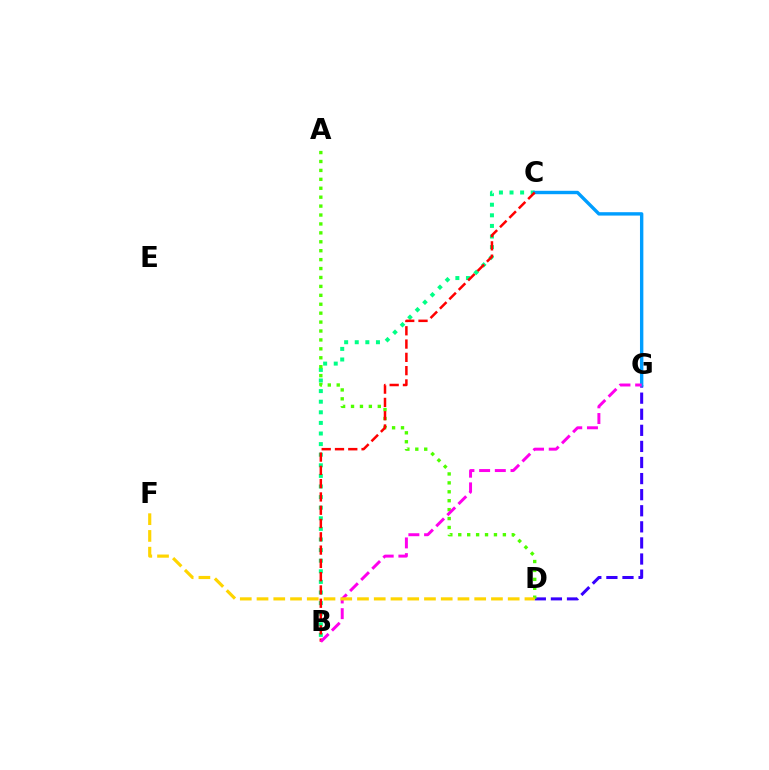{('B', 'C'): [{'color': '#00ff86', 'line_style': 'dotted', 'thickness': 2.88}, {'color': '#ff0000', 'line_style': 'dashed', 'thickness': 1.81}], ('D', 'G'): [{'color': '#3700ff', 'line_style': 'dashed', 'thickness': 2.19}], ('A', 'D'): [{'color': '#4fff00', 'line_style': 'dotted', 'thickness': 2.42}], ('C', 'G'): [{'color': '#009eff', 'line_style': 'solid', 'thickness': 2.44}], ('B', 'G'): [{'color': '#ff00ed', 'line_style': 'dashed', 'thickness': 2.13}], ('D', 'F'): [{'color': '#ffd500', 'line_style': 'dashed', 'thickness': 2.27}]}